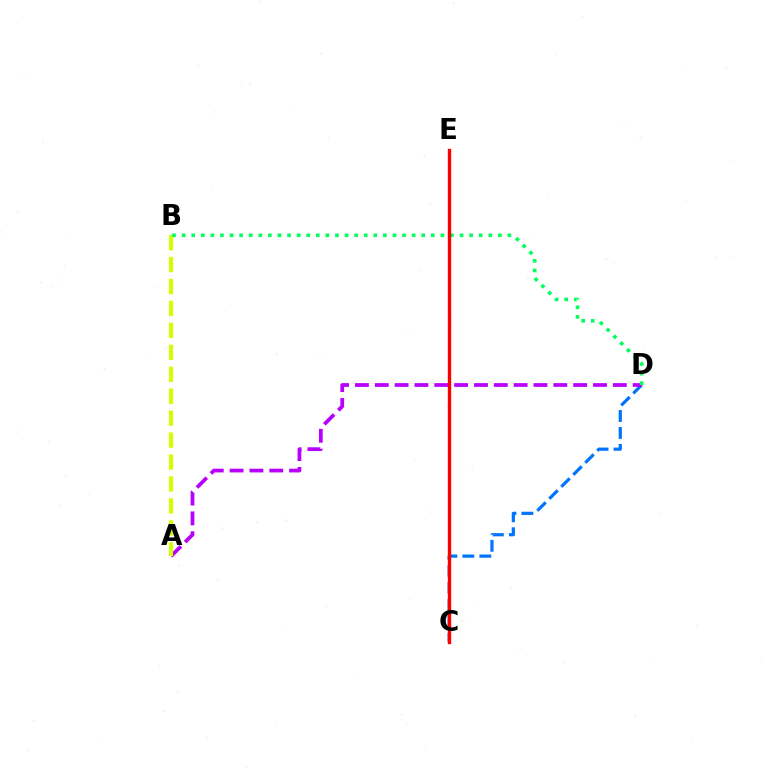{('C', 'D'): [{'color': '#0074ff', 'line_style': 'dashed', 'thickness': 2.3}], ('A', 'D'): [{'color': '#b900ff', 'line_style': 'dashed', 'thickness': 2.7}], ('A', 'B'): [{'color': '#d1ff00', 'line_style': 'dashed', 'thickness': 2.98}], ('B', 'D'): [{'color': '#00ff5c', 'line_style': 'dotted', 'thickness': 2.6}], ('C', 'E'): [{'color': '#ff0000', 'line_style': 'solid', 'thickness': 2.44}]}